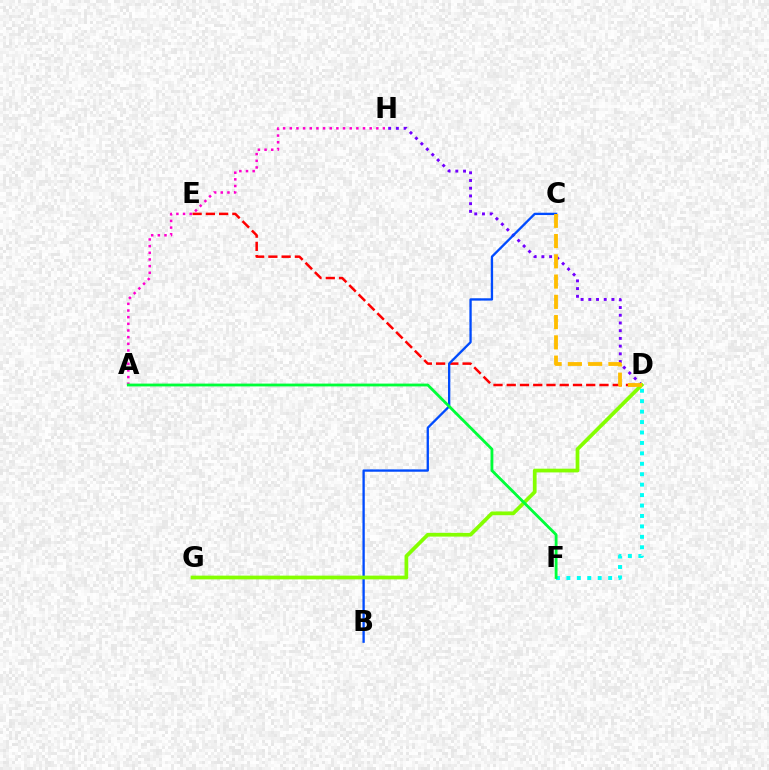{('A', 'H'): [{'color': '#ff00cf', 'line_style': 'dotted', 'thickness': 1.81}], ('D', 'F'): [{'color': '#00fff6', 'line_style': 'dotted', 'thickness': 2.83}], ('D', 'E'): [{'color': '#ff0000', 'line_style': 'dashed', 'thickness': 1.8}], ('D', 'H'): [{'color': '#7200ff', 'line_style': 'dotted', 'thickness': 2.1}], ('B', 'C'): [{'color': '#004bff', 'line_style': 'solid', 'thickness': 1.67}], ('D', 'G'): [{'color': '#84ff00', 'line_style': 'solid', 'thickness': 2.69}], ('C', 'D'): [{'color': '#ffbd00', 'line_style': 'dashed', 'thickness': 2.75}], ('A', 'F'): [{'color': '#00ff39', 'line_style': 'solid', 'thickness': 2.03}]}